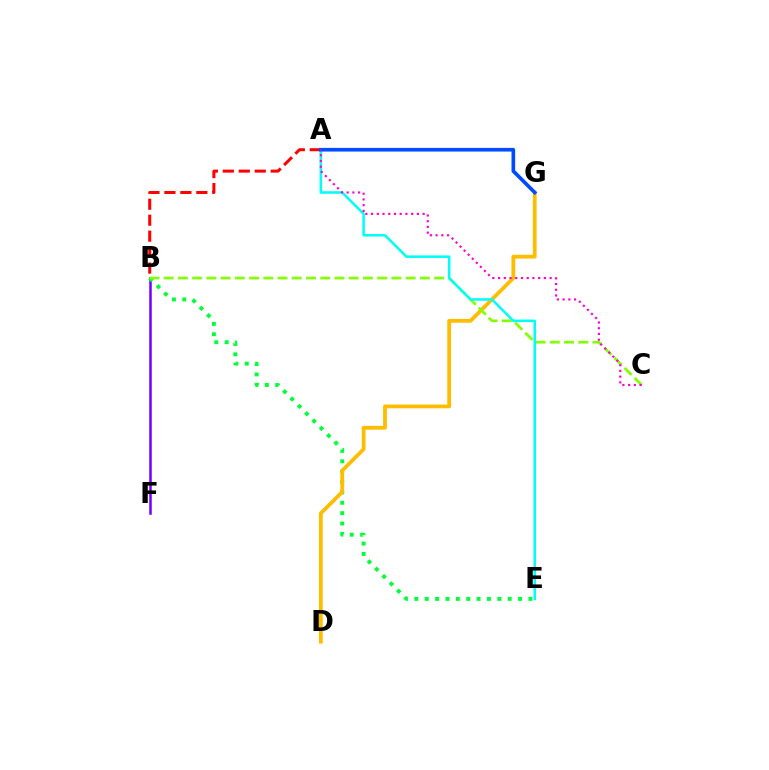{('B', 'F'): [{'color': '#7200ff', 'line_style': 'solid', 'thickness': 1.81}], ('B', 'E'): [{'color': '#00ff39', 'line_style': 'dotted', 'thickness': 2.82}], ('A', 'B'): [{'color': '#ff0000', 'line_style': 'dashed', 'thickness': 2.17}], ('D', 'G'): [{'color': '#ffbd00', 'line_style': 'solid', 'thickness': 2.73}], ('B', 'C'): [{'color': '#84ff00', 'line_style': 'dashed', 'thickness': 1.93}], ('A', 'E'): [{'color': '#00fff6', 'line_style': 'solid', 'thickness': 1.83}], ('A', 'G'): [{'color': '#004bff', 'line_style': 'solid', 'thickness': 2.63}], ('A', 'C'): [{'color': '#ff00cf', 'line_style': 'dotted', 'thickness': 1.56}]}